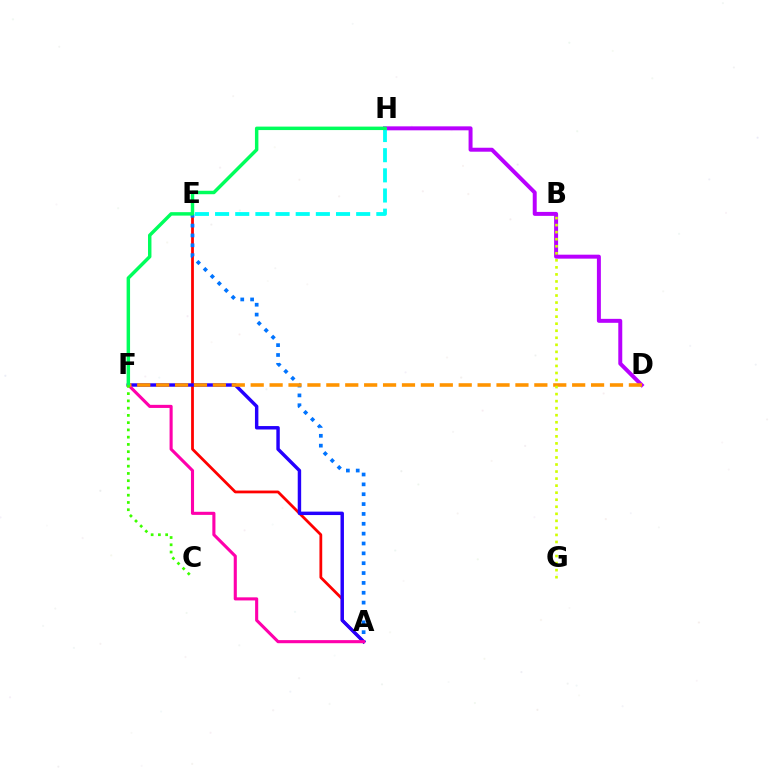{('A', 'E'): [{'color': '#ff0000', 'line_style': 'solid', 'thickness': 2.0}, {'color': '#0074ff', 'line_style': 'dotted', 'thickness': 2.68}], ('D', 'H'): [{'color': '#b900ff', 'line_style': 'solid', 'thickness': 2.85}], ('A', 'F'): [{'color': '#2500ff', 'line_style': 'solid', 'thickness': 2.47}, {'color': '#ff00ac', 'line_style': 'solid', 'thickness': 2.23}], ('D', 'F'): [{'color': '#ff9400', 'line_style': 'dashed', 'thickness': 2.57}], ('E', 'H'): [{'color': '#00fff6', 'line_style': 'dashed', 'thickness': 2.74}], ('F', 'H'): [{'color': '#00ff5c', 'line_style': 'solid', 'thickness': 2.49}], ('C', 'F'): [{'color': '#3dff00', 'line_style': 'dotted', 'thickness': 1.97}], ('B', 'G'): [{'color': '#d1ff00', 'line_style': 'dotted', 'thickness': 1.91}]}